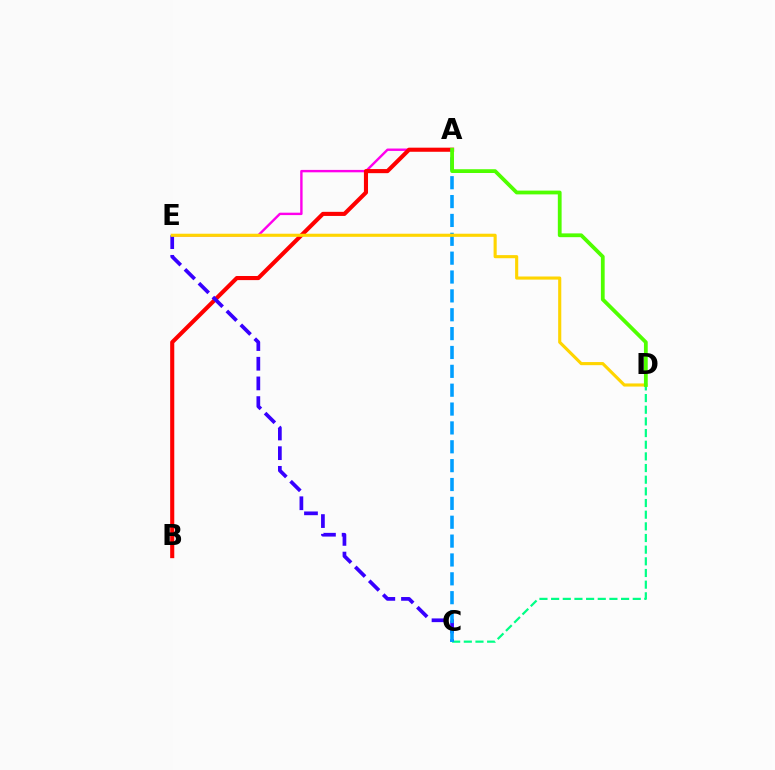{('A', 'E'): [{'color': '#ff00ed', 'line_style': 'solid', 'thickness': 1.73}], ('A', 'B'): [{'color': '#ff0000', 'line_style': 'solid', 'thickness': 2.95}], ('C', 'D'): [{'color': '#00ff86', 'line_style': 'dashed', 'thickness': 1.58}], ('C', 'E'): [{'color': '#3700ff', 'line_style': 'dashed', 'thickness': 2.67}], ('A', 'C'): [{'color': '#009eff', 'line_style': 'dashed', 'thickness': 2.56}], ('D', 'E'): [{'color': '#ffd500', 'line_style': 'solid', 'thickness': 2.24}], ('A', 'D'): [{'color': '#4fff00', 'line_style': 'solid', 'thickness': 2.72}]}